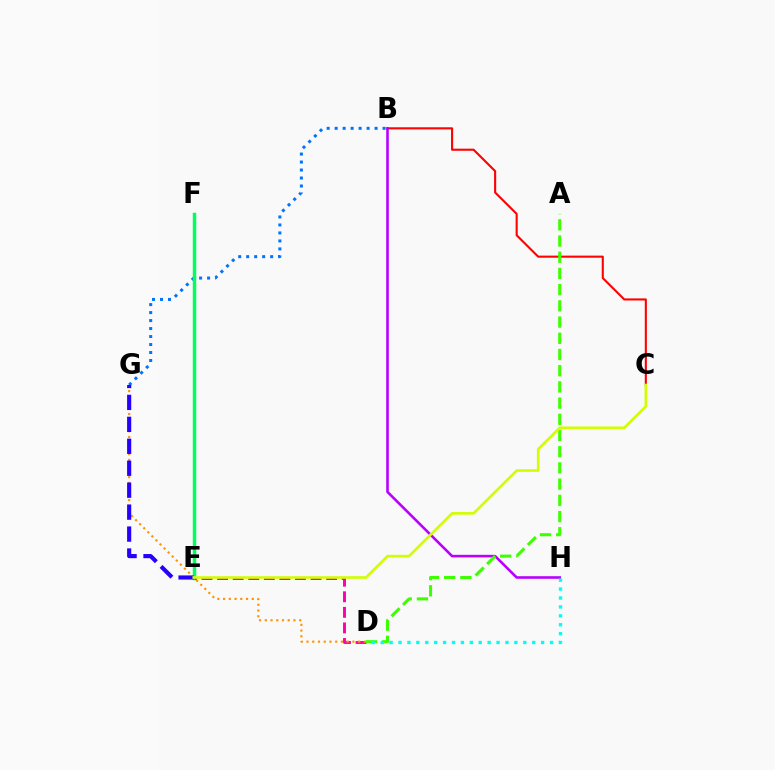{('B', 'C'): [{'color': '#ff0000', 'line_style': 'solid', 'thickness': 1.51}], ('B', 'G'): [{'color': '#0074ff', 'line_style': 'dotted', 'thickness': 2.17}], ('B', 'H'): [{'color': '#b900ff', 'line_style': 'solid', 'thickness': 1.87}], ('E', 'F'): [{'color': '#00ff5c', 'line_style': 'solid', 'thickness': 2.5}], ('D', 'E'): [{'color': '#ff00ac', 'line_style': 'dashed', 'thickness': 2.12}], ('A', 'D'): [{'color': '#3dff00', 'line_style': 'dashed', 'thickness': 2.2}], ('D', 'H'): [{'color': '#00fff6', 'line_style': 'dotted', 'thickness': 2.42}], ('D', 'G'): [{'color': '#ff9400', 'line_style': 'dotted', 'thickness': 1.56}], ('E', 'G'): [{'color': '#2500ff', 'line_style': 'dashed', 'thickness': 2.98}], ('C', 'E'): [{'color': '#d1ff00', 'line_style': 'solid', 'thickness': 1.89}]}